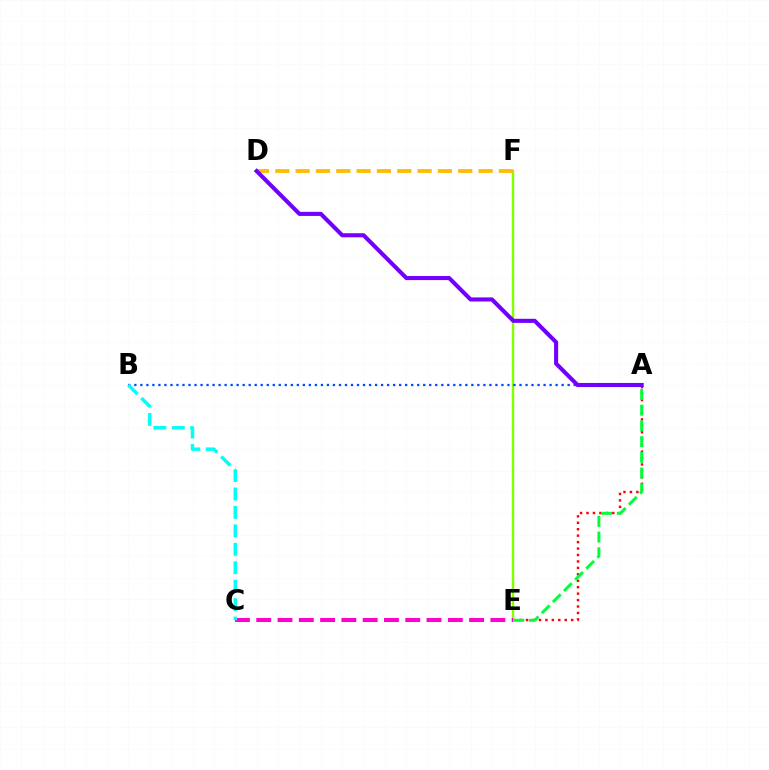{('A', 'E'): [{'color': '#ff0000', 'line_style': 'dotted', 'thickness': 1.75}, {'color': '#00ff39', 'line_style': 'dashed', 'thickness': 2.13}], ('E', 'F'): [{'color': '#84ff00', 'line_style': 'solid', 'thickness': 1.74}], ('A', 'B'): [{'color': '#004bff', 'line_style': 'dotted', 'thickness': 1.64}], ('C', 'E'): [{'color': '#ff00cf', 'line_style': 'dashed', 'thickness': 2.89}], ('B', 'C'): [{'color': '#00fff6', 'line_style': 'dashed', 'thickness': 2.51}], ('D', 'F'): [{'color': '#ffbd00', 'line_style': 'dashed', 'thickness': 2.76}], ('A', 'D'): [{'color': '#7200ff', 'line_style': 'solid', 'thickness': 2.95}]}